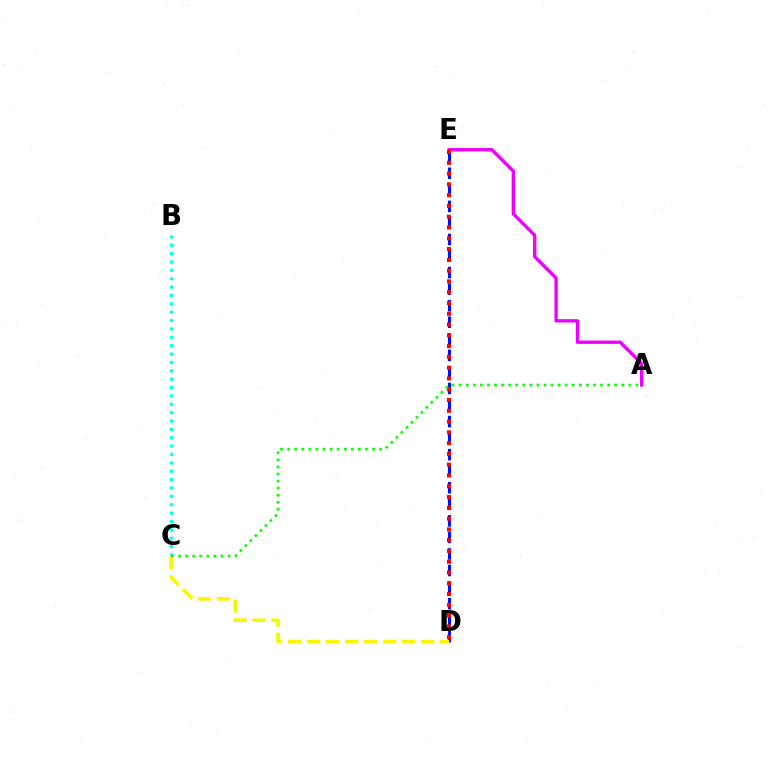{('D', 'E'): [{'color': '#0010ff', 'line_style': 'dashed', 'thickness': 2.25}, {'color': '#ff0000', 'line_style': 'dotted', 'thickness': 2.93}], ('A', 'E'): [{'color': '#ee00ff', 'line_style': 'solid', 'thickness': 2.4}], ('B', 'C'): [{'color': '#00fff6', 'line_style': 'dotted', 'thickness': 2.27}], ('C', 'D'): [{'color': '#fcf500', 'line_style': 'dashed', 'thickness': 2.58}], ('A', 'C'): [{'color': '#08ff00', 'line_style': 'dotted', 'thickness': 1.92}]}